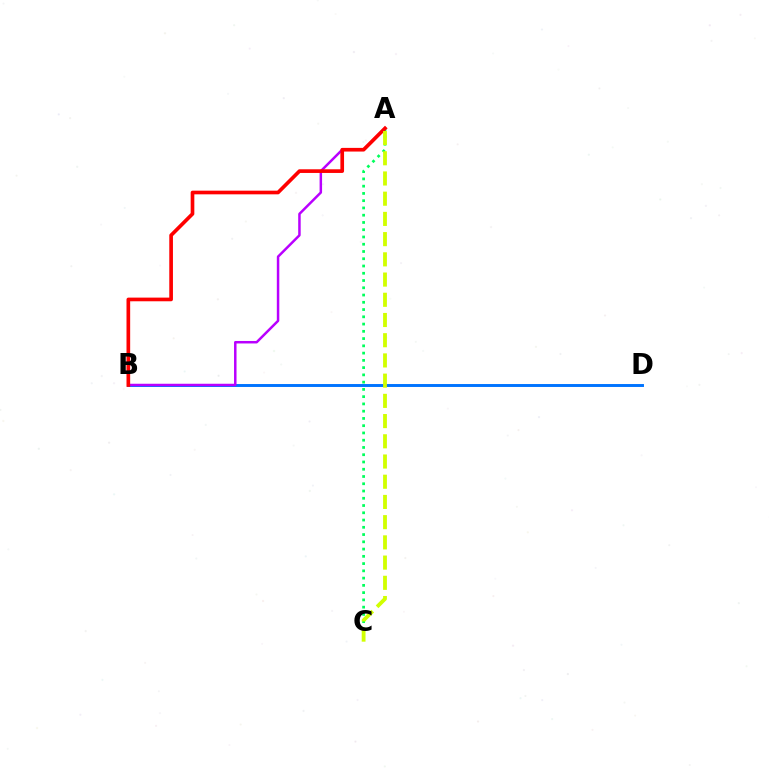{('A', 'C'): [{'color': '#00ff5c', 'line_style': 'dotted', 'thickness': 1.97}, {'color': '#d1ff00', 'line_style': 'dashed', 'thickness': 2.75}], ('B', 'D'): [{'color': '#0074ff', 'line_style': 'solid', 'thickness': 2.11}], ('A', 'B'): [{'color': '#b900ff', 'line_style': 'solid', 'thickness': 1.79}, {'color': '#ff0000', 'line_style': 'solid', 'thickness': 2.64}]}